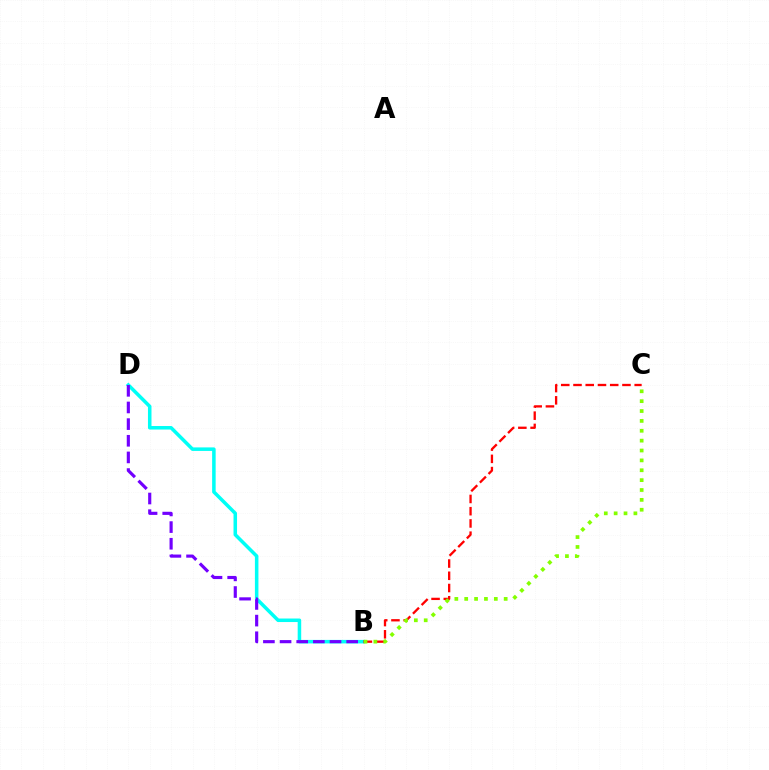{('B', 'D'): [{'color': '#00fff6', 'line_style': 'solid', 'thickness': 2.54}, {'color': '#7200ff', 'line_style': 'dashed', 'thickness': 2.26}], ('B', 'C'): [{'color': '#ff0000', 'line_style': 'dashed', 'thickness': 1.66}, {'color': '#84ff00', 'line_style': 'dotted', 'thickness': 2.68}]}